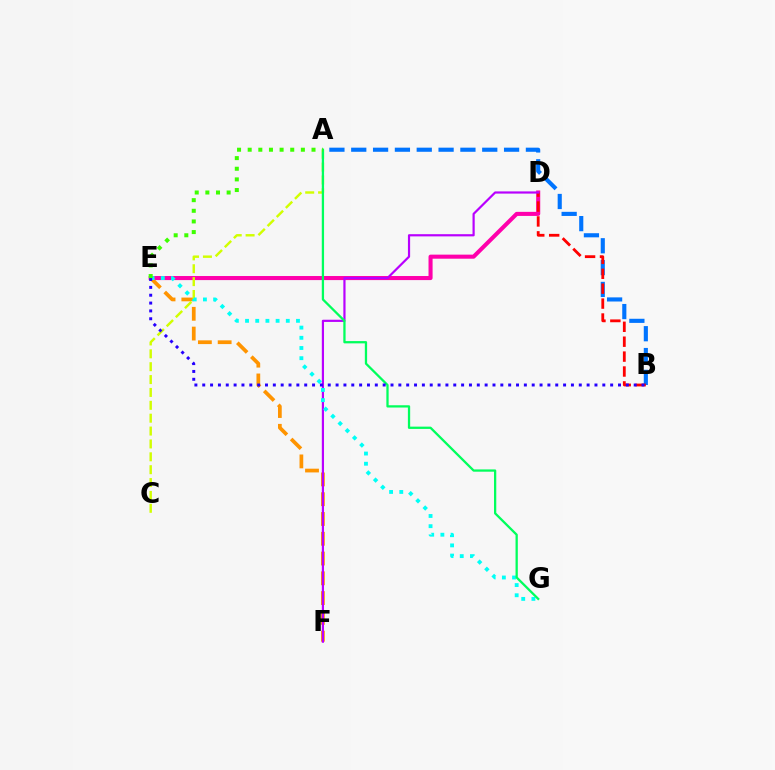{('D', 'E'): [{'color': '#ff00ac', 'line_style': 'solid', 'thickness': 2.93}], ('A', 'B'): [{'color': '#0074ff', 'line_style': 'dashed', 'thickness': 2.97}], ('B', 'D'): [{'color': '#ff0000', 'line_style': 'dashed', 'thickness': 2.03}], ('E', 'F'): [{'color': '#ff9400', 'line_style': 'dashed', 'thickness': 2.69}], ('A', 'C'): [{'color': '#d1ff00', 'line_style': 'dashed', 'thickness': 1.75}], ('D', 'F'): [{'color': '#b900ff', 'line_style': 'solid', 'thickness': 1.58}], ('E', 'G'): [{'color': '#00fff6', 'line_style': 'dotted', 'thickness': 2.77}], ('A', 'G'): [{'color': '#00ff5c', 'line_style': 'solid', 'thickness': 1.64}], ('B', 'E'): [{'color': '#2500ff', 'line_style': 'dotted', 'thickness': 2.13}], ('A', 'E'): [{'color': '#3dff00', 'line_style': 'dotted', 'thickness': 2.89}]}